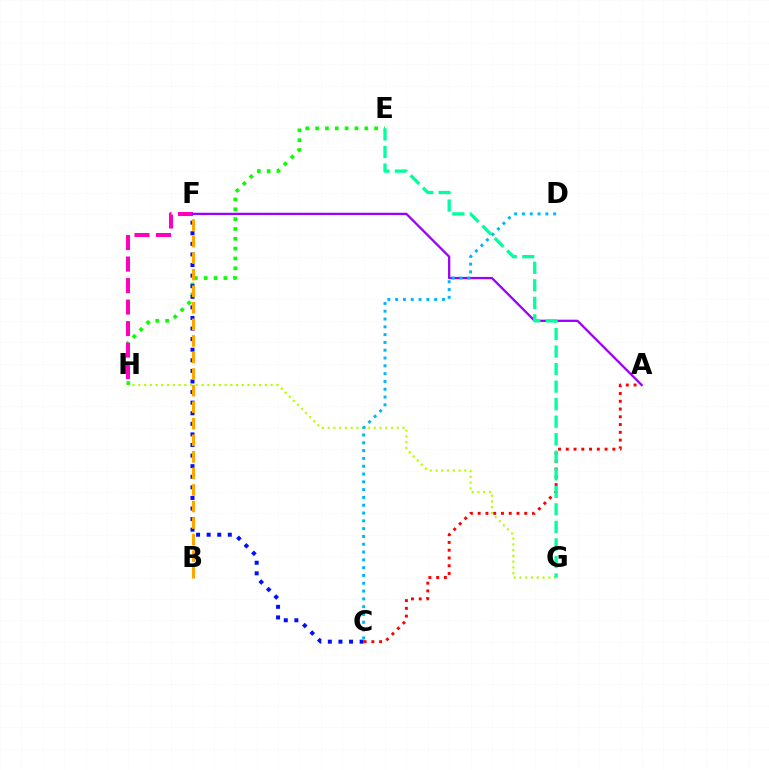{('E', 'H'): [{'color': '#08ff00', 'line_style': 'dotted', 'thickness': 2.67}], ('F', 'H'): [{'color': '#ff00bd', 'line_style': 'dashed', 'thickness': 2.92}], ('C', 'F'): [{'color': '#0010ff', 'line_style': 'dotted', 'thickness': 2.88}], ('G', 'H'): [{'color': '#b3ff00', 'line_style': 'dotted', 'thickness': 1.56}], ('A', 'F'): [{'color': '#9b00ff', 'line_style': 'solid', 'thickness': 1.64}], ('B', 'F'): [{'color': '#ffa500', 'line_style': 'dashed', 'thickness': 2.25}], ('C', 'D'): [{'color': '#00b5ff', 'line_style': 'dotted', 'thickness': 2.12}], ('A', 'C'): [{'color': '#ff0000', 'line_style': 'dotted', 'thickness': 2.11}], ('E', 'G'): [{'color': '#00ff9d', 'line_style': 'dashed', 'thickness': 2.38}]}